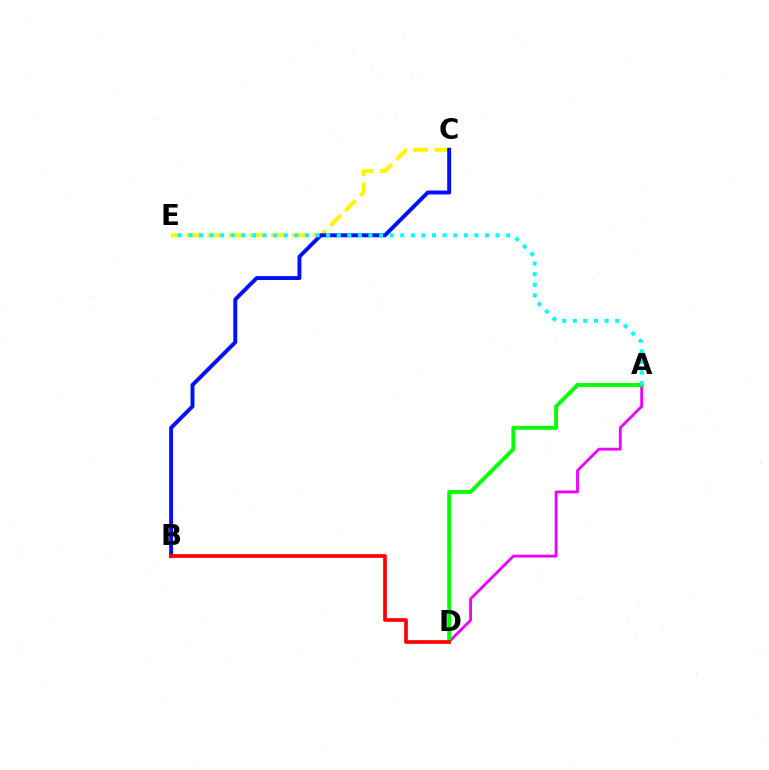{('C', 'E'): [{'color': '#fcf500', 'line_style': 'dashed', 'thickness': 2.87}], ('A', 'D'): [{'color': '#ee00ff', 'line_style': 'solid', 'thickness': 2.04}, {'color': '#08ff00', 'line_style': 'solid', 'thickness': 2.8}], ('B', 'C'): [{'color': '#0010ff', 'line_style': 'solid', 'thickness': 2.82}], ('B', 'D'): [{'color': '#ff0000', 'line_style': 'solid', 'thickness': 2.66}], ('A', 'E'): [{'color': '#00fff6', 'line_style': 'dotted', 'thickness': 2.88}]}